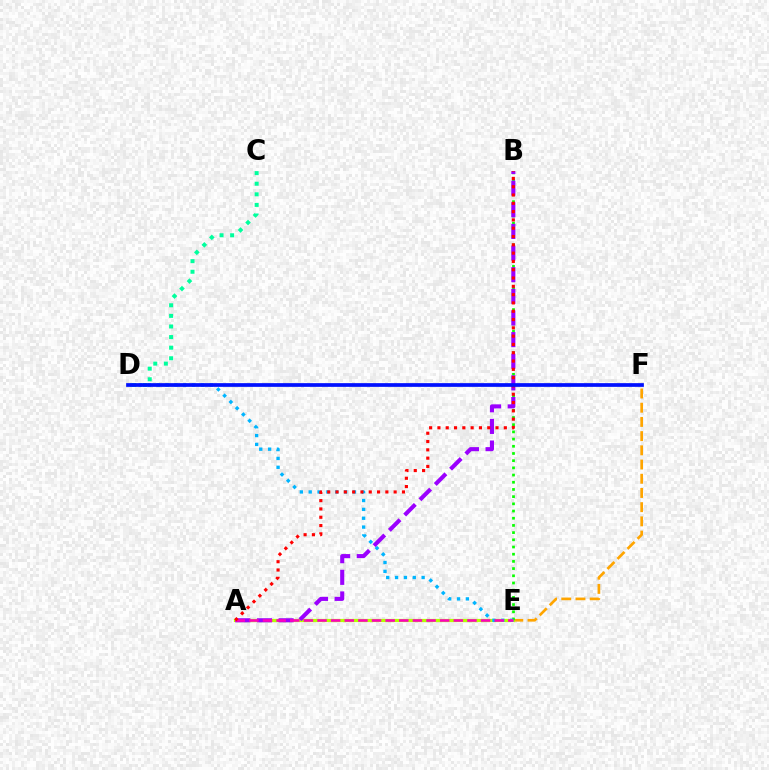{('C', 'D'): [{'color': '#00ff9d', 'line_style': 'dotted', 'thickness': 2.88}], ('E', 'F'): [{'color': '#ffa500', 'line_style': 'dashed', 'thickness': 1.93}], ('A', 'E'): [{'color': '#b3ff00', 'line_style': 'solid', 'thickness': 2.32}, {'color': '#ff00bd', 'line_style': 'dashed', 'thickness': 1.85}], ('B', 'E'): [{'color': '#08ff00', 'line_style': 'dotted', 'thickness': 1.95}], ('D', 'E'): [{'color': '#00b5ff', 'line_style': 'dotted', 'thickness': 2.41}], ('A', 'B'): [{'color': '#9b00ff', 'line_style': 'dashed', 'thickness': 2.94}, {'color': '#ff0000', 'line_style': 'dotted', 'thickness': 2.26}], ('D', 'F'): [{'color': '#0010ff', 'line_style': 'solid', 'thickness': 2.67}]}